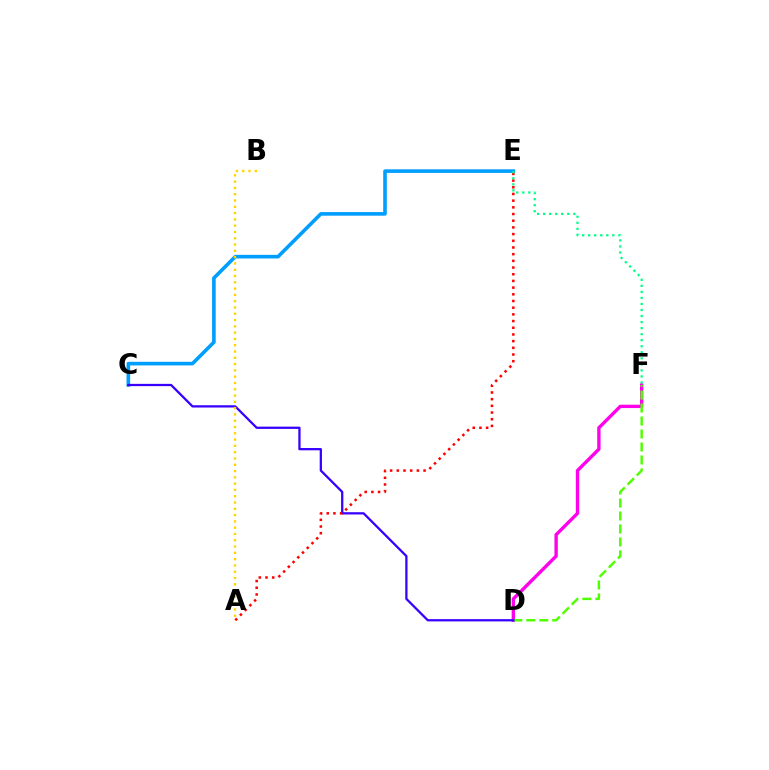{('D', 'F'): [{'color': '#ff00ed', 'line_style': 'solid', 'thickness': 2.41}, {'color': '#4fff00', 'line_style': 'dashed', 'thickness': 1.76}], ('C', 'E'): [{'color': '#009eff', 'line_style': 'solid', 'thickness': 2.59}], ('C', 'D'): [{'color': '#3700ff', 'line_style': 'solid', 'thickness': 1.63}], ('A', 'E'): [{'color': '#ff0000', 'line_style': 'dotted', 'thickness': 1.82}], ('A', 'B'): [{'color': '#ffd500', 'line_style': 'dotted', 'thickness': 1.71}], ('E', 'F'): [{'color': '#00ff86', 'line_style': 'dotted', 'thickness': 1.64}]}